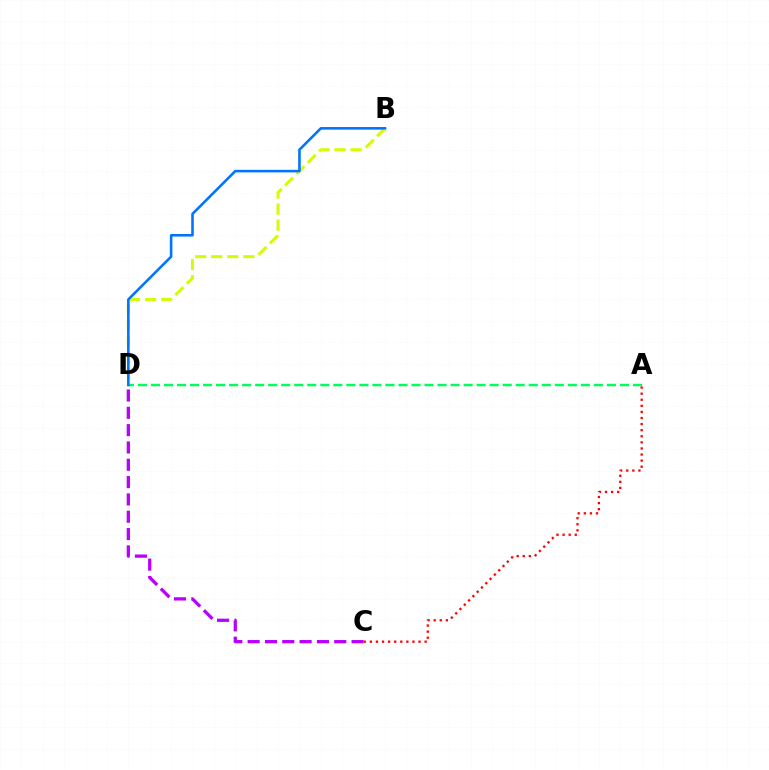{('B', 'D'): [{'color': '#d1ff00', 'line_style': 'dashed', 'thickness': 2.18}, {'color': '#0074ff', 'line_style': 'solid', 'thickness': 1.86}], ('C', 'D'): [{'color': '#b900ff', 'line_style': 'dashed', 'thickness': 2.35}], ('A', 'D'): [{'color': '#00ff5c', 'line_style': 'dashed', 'thickness': 1.77}], ('A', 'C'): [{'color': '#ff0000', 'line_style': 'dotted', 'thickness': 1.65}]}